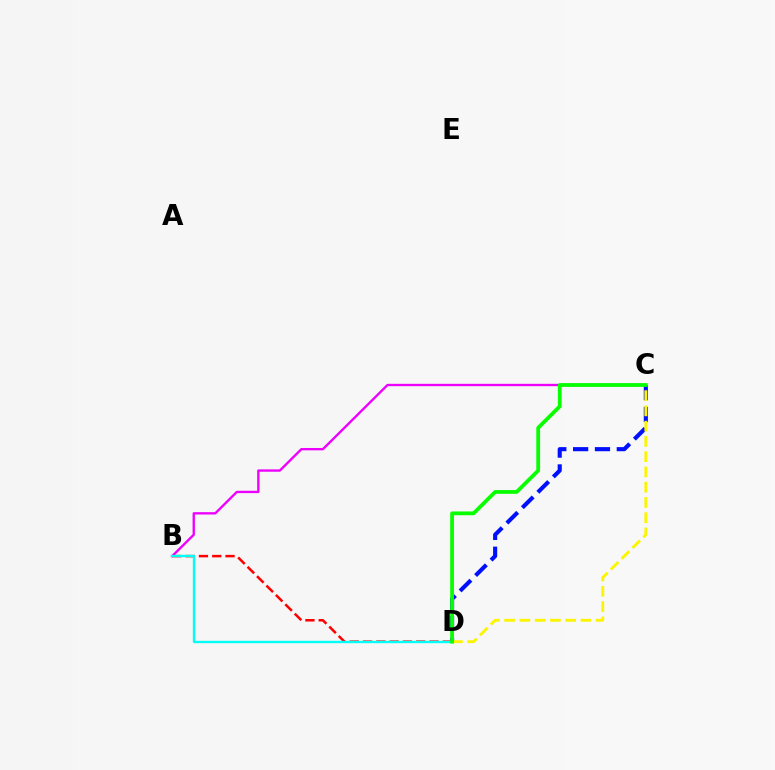{('B', 'C'): [{'color': '#ee00ff', 'line_style': 'solid', 'thickness': 1.7}], ('C', 'D'): [{'color': '#0010ff', 'line_style': 'dashed', 'thickness': 2.97}, {'color': '#fcf500', 'line_style': 'dashed', 'thickness': 2.07}, {'color': '#08ff00', 'line_style': 'solid', 'thickness': 2.72}], ('B', 'D'): [{'color': '#ff0000', 'line_style': 'dashed', 'thickness': 1.81}, {'color': '#00fff6', 'line_style': 'solid', 'thickness': 1.7}]}